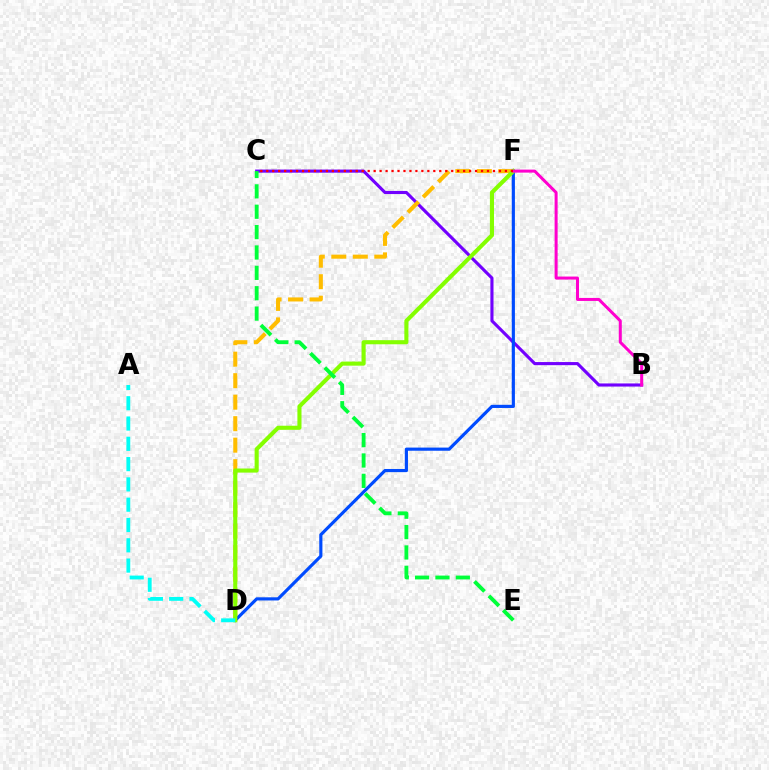{('B', 'C'): [{'color': '#7200ff', 'line_style': 'solid', 'thickness': 2.24}], ('D', 'F'): [{'color': '#ffbd00', 'line_style': 'dashed', 'thickness': 2.92}, {'color': '#004bff', 'line_style': 'solid', 'thickness': 2.28}, {'color': '#84ff00', 'line_style': 'solid', 'thickness': 2.95}], ('A', 'D'): [{'color': '#00fff6', 'line_style': 'dashed', 'thickness': 2.76}], ('C', 'E'): [{'color': '#00ff39', 'line_style': 'dashed', 'thickness': 2.77}], ('B', 'F'): [{'color': '#ff00cf', 'line_style': 'solid', 'thickness': 2.17}], ('C', 'F'): [{'color': '#ff0000', 'line_style': 'dotted', 'thickness': 1.62}]}